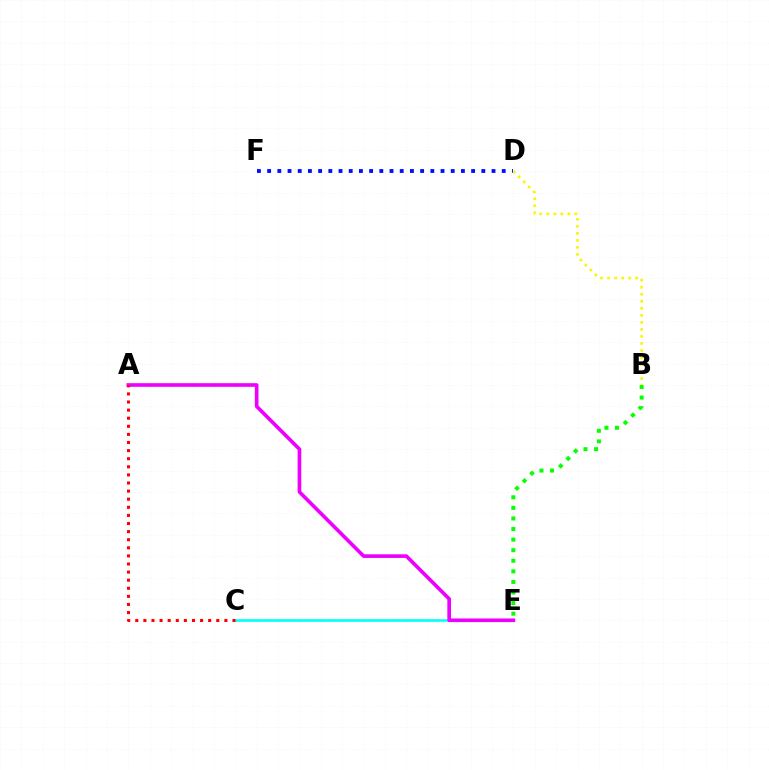{('D', 'F'): [{'color': '#0010ff', 'line_style': 'dotted', 'thickness': 2.77}], ('C', 'E'): [{'color': '#00fff6', 'line_style': 'solid', 'thickness': 1.87}], ('B', 'D'): [{'color': '#fcf500', 'line_style': 'dotted', 'thickness': 1.91}], ('A', 'E'): [{'color': '#ee00ff', 'line_style': 'solid', 'thickness': 2.63}], ('B', 'E'): [{'color': '#08ff00', 'line_style': 'dotted', 'thickness': 2.87}], ('A', 'C'): [{'color': '#ff0000', 'line_style': 'dotted', 'thickness': 2.2}]}